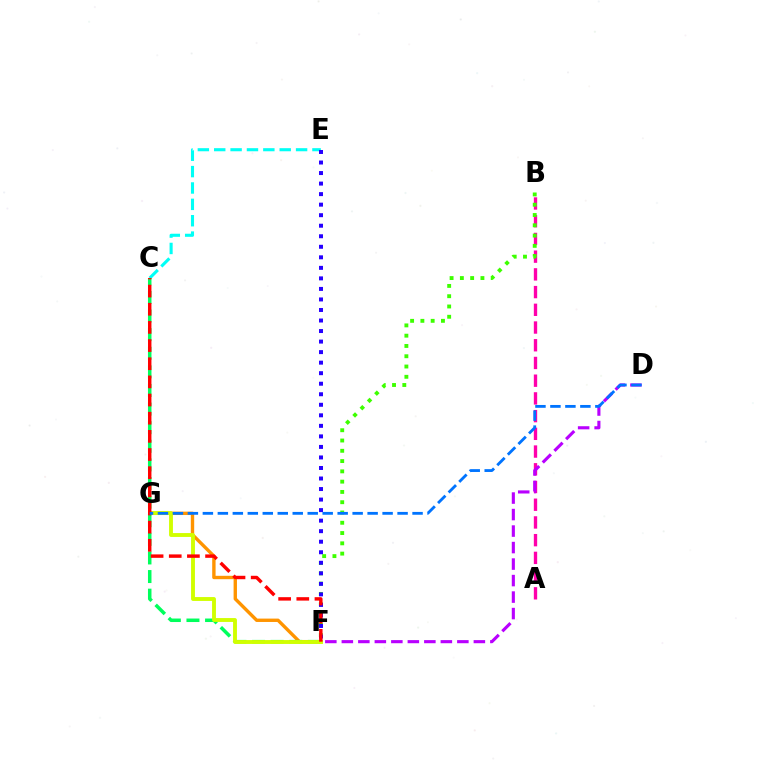{('F', 'G'): [{'color': '#ff9400', 'line_style': 'solid', 'thickness': 2.43}, {'color': '#d1ff00', 'line_style': 'solid', 'thickness': 2.79}], ('C', 'E'): [{'color': '#00fff6', 'line_style': 'dashed', 'thickness': 2.22}], ('A', 'B'): [{'color': '#ff00ac', 'line_style': 'dashed', 'thickness': 2.41}], ('C', 'F'): [{'color': '#00ff5c', 'line_style': 'dashed', 'thickness': 2.53}, {'color': '#ff0000', 'line_style': 'dashed', 'thickness': 2.47}], ('B', 'F'): [{'color': '#3dff00', 'line_style': 'dotted', 'thickness': 2.79}], ('E', 'F'): [{'color': '#2500ff', 'line_style': 'dotted', 'thickness': 2.86}], ('D', 'F'): [{'color': '#b900ff', 'line_style': 'dashed', 'thickness': 2.24}], ('D', 'G'): [{'color': '#0074ff', 'line_style': 'dashed', 'thickness': 2.03}]}